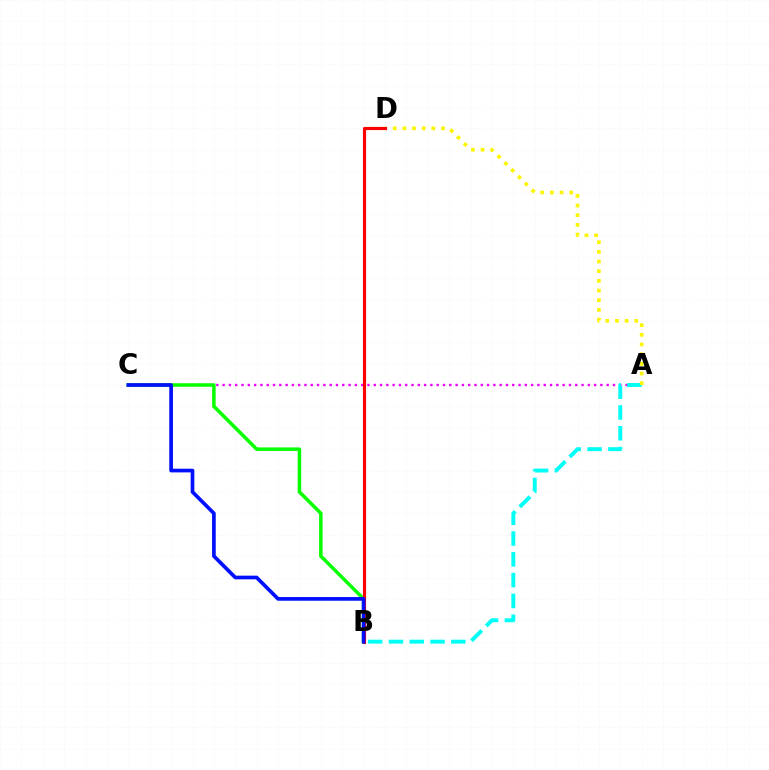{('A', 'C'): [{'color': '#ee00ff', 'line_style': 'dotted', 'thickness': 1.71}], ('A', 'B'): [{'color': '#00fff6', 'line_style': 'dashed', 'thickness': 2.83}], ('B', 'C'): [{'color': '#08ff00', 'line_style': 'solid', 'thickness': 2.54}, {'color': '#0010ff', 'line_style': 'solid', 'thickness': 2.65}], ('A', 'D'): [{'color': '#fcf500', 'line_style': 'dotted', 'thickness': 2.63}], ('B', 'D'): [{'color': '#ff0000', 'line_style': 'solid', 'thickness': 2.27}]}